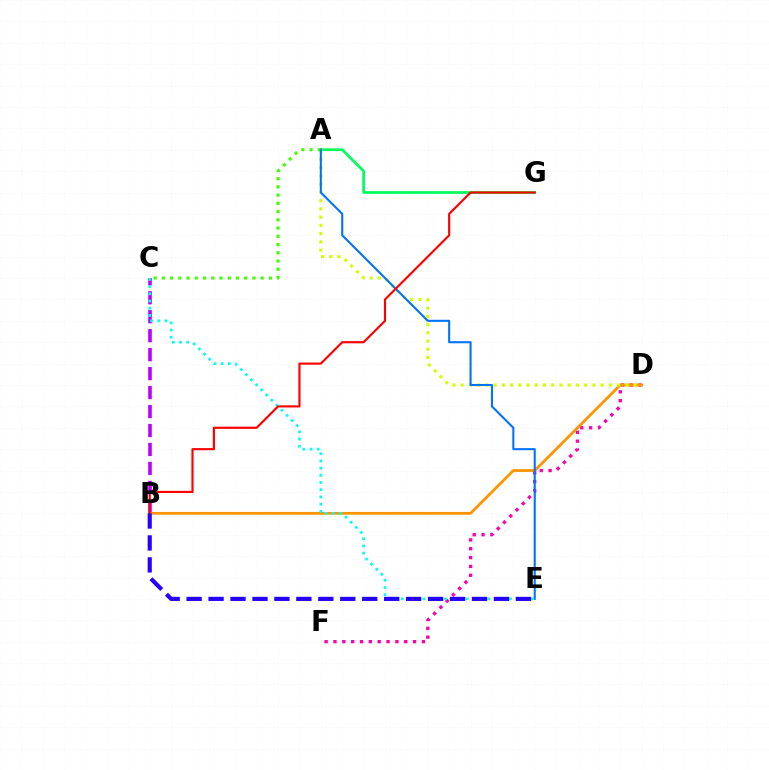{('B', 'C'): [{'color': '#b900ff', 'line_style': 'dashed', 'thickness': 2.58}], ('D', 'F'): [{'color': '#ff00ac', 'line_style': 'dotted', 'thickness': 2.4}], ('B', 'D'): [{'color': '#ff9400', 'line_style': 'solid', 'thickness': 2.0}], ('A', 'D'): [{'color': '#d1ff00', 'line_style': 'dotted', 'thickness': 2.24}], ('A', 'G'): [{'color': '#00ff5c', 'line_style': 'solid', 'thickness': 1.97}], ('A', 'C'): [{'color': '#3dff00', 'line_style': 'dotted', 'thickness': 2.24}], ('A', 'E'): [{'color': '#0074ff', 'line_style': 'solid', 'thickness': 1.51}], ('C', 'E'): [{'color': '#00fff6', 'line_style': 'dotted', 'thickness': 1.96}], ('B', 'G'): [{'color': '#ff0000', 'line_style': 'solid', 'thickness': 1.55}], ('B', 'E'): [{'color': '#2500ff', 'line_style': 'dashed', 'thickness': 2.98}]}